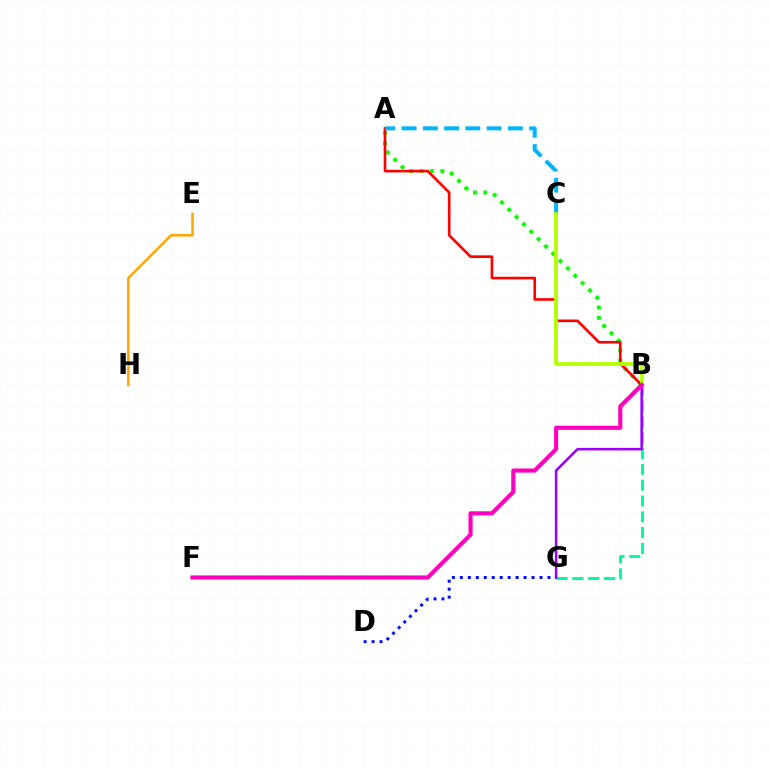{('A', 'B'): [{'color': '#08ff00', 'line_style': 'dotted', 'thickness': 2.82}, {'color': '#ff0000', 'line_style': 'solid', 'thickness': 1.9}], ('B', 'G'): [{'color': '#00ff9d', 'line_style': 'dashed', 'thickness': 2.15}, {'color': '#9b00ff', 'line_style': 'solid', 'thickness': 1.84}], ('D', 'G'): [{'color': '#0010ff', 'line_style': 'dotted', 'thickness': 2.16}], ('A', 'C'): [{'color': '#00b5ff', 'line_style': 'dashed', 'thickness': 2.89}], ('B', 'C'): [{'color': '#b3ff00', 'line_style': 'solid', 'thickness': 2.71}], ('E', 'H'): [{'color': '#ffa500', 'line_style': 'solid', 'thickness': 1.81}], ('B', 'F'): [{'color': '#ff00bd', 'line_style': 'solid', 'thickness': 2.98}]}